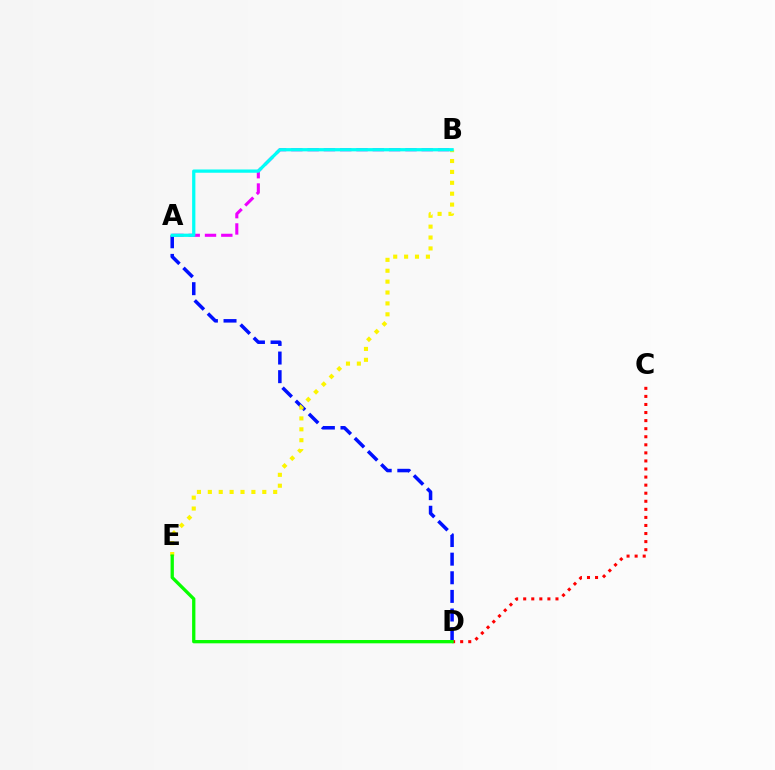{('C', 'D'): [{'color': '#ff0000', 'line_style': 'dotted', 'thickness': 2.19}], ('A', 'B'): [{'color': '#ee00ff', 'line_style': 'dashed', 'thickness': 2.21}, {'color': '#00fff6', 'line_style': 'solid', 'thickness': 2.35}], ('A', 'D'): [{'color': '#0010ff', 'line_style': 'dashed', 'thickness': 2.53}], ('B', 'E'): [{'color': '#fcf500', 'line_style': 'dotted', 'thickness': 2.96}], ('D', 'E'): [{'color': '#08ff00', 'line_style': 'solid', 'thickness': 2.37}]}